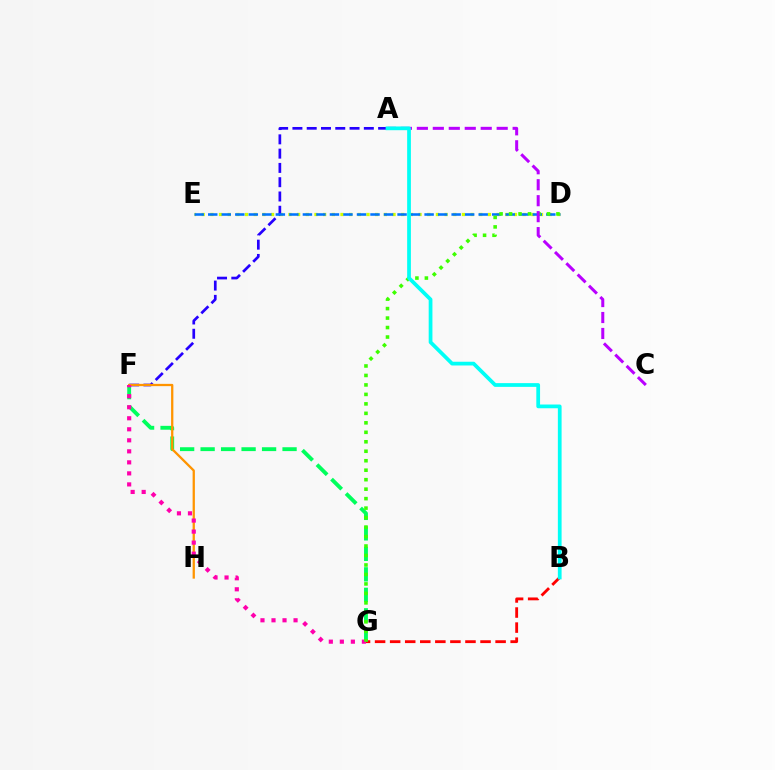{('D', 'E'): [{'color': '#d1ff00', 'line_style': 'dotted', 'thickness': 2.36}, {'color': '#0074ff', 'line_style': 'dashed', 'thickness': 1.84}], ('B', 'G'): [{'color': '#ff0000', 'line_style': 'dashed', 'thickness': 2.05}], ('F', 'G'): [{'color': '#00ff5c', 'line_style': 'dashed', 'thickness': 2.78}, {'color': '#ff00ac', 'line_style': 'dotted', 'thickness': 2.99}], ('A', 'F'): [{'color': '#2500ff', 'line_style': 'dashed', 'thickness': 1.94}], ('F', 'H'): [{'color': '#ff9400', 'line_style': 'solid', 'thickness': 1.64}], ('D', 'G'): [{'color': '#3dff00', 'line_style': 'dotted', 'thickness': 2.57}], ('A', 'C'): [{'color': '#b900ff', 'line_style': 'dashed', 'thickness': 2.17}], ('A', 'B'): [{'color': '#00fff6', 'line_style': 'solid', 'thickness': 2.69}]}